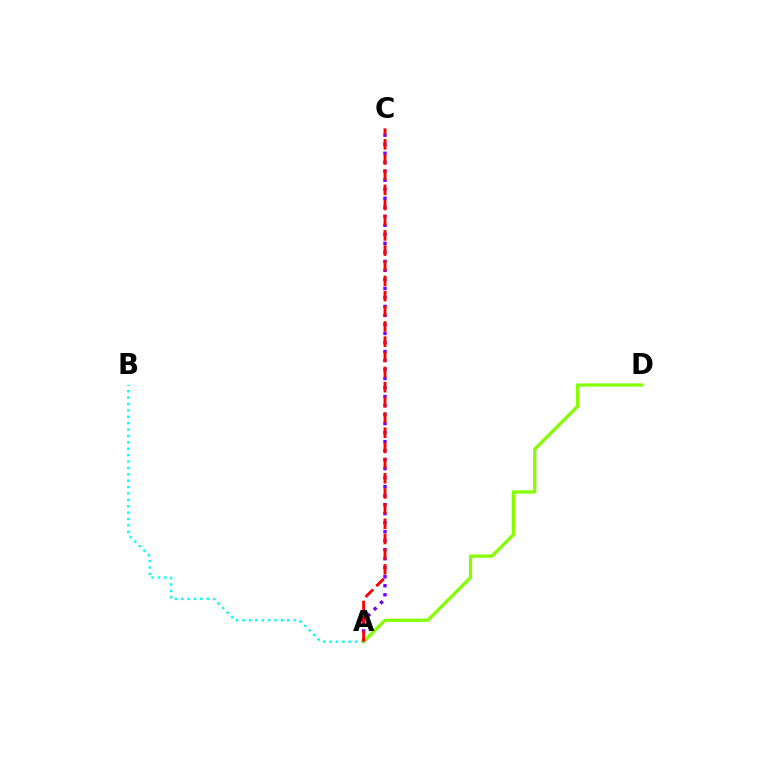{('A', 'C'): [{'color': '#7200ff', 'line_style': 'dotted', 'thickness': 2.45}, {'color': '#ff0000', 'line_style': 'dashed', 'thickness': 2.06}], ('A', 'B'): [{'color': '#00fff6', 'line_style': 'dotted', 'thickness': 1.73}], ('A', 'D'): [{'color': '#84ff00', 'line_style': 'solid', 'thickness': 2.34}]}